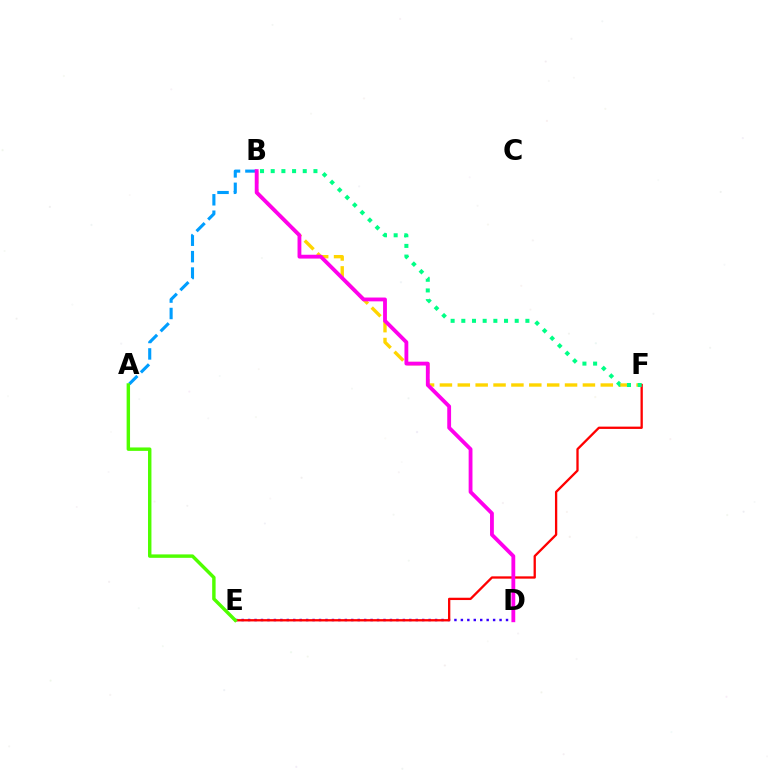{('A', 'B'): [{'color': '#009eff', 'line_style': 'dashed', 'thickness': 2.23}], ('B', 'F'): [{'color': '#ffd500', 'line_style': 'dashed', 'thickness': 2.43}, {'color': '#00ff86', 'line_style': 'dotted', 'thickness': 2.9}], ('D', 'E'): [{'color': '#3700ff', 'line_style': 'dotted', 'thickness': 1.75}], ('E', 'F'): [{'color': '#ff0000', 'line_style': 'solid', 'thickness': 1.66}], ('B', 'D'): [{'color': '#ff00ed', 'line_style': 'solid', 'thickness': 2.75}], ('A', 'E'): [{'color': '#4fff00', 'line_style': 'solid', 'thickness': 2.47}]}